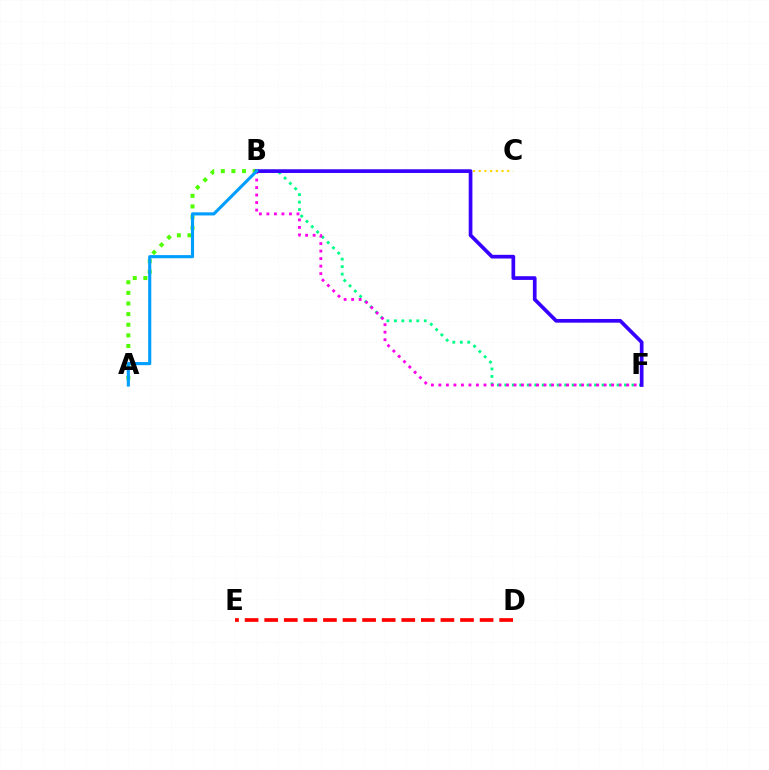{('A', 'B'): [{'color': '#4fff00', 'line_style': 'dotted', 'thickness': 2.89}, {'color': '#009eff', 'line_style': 'solid', 'thickness': 2.25}], ('B', 'C'): [{'color': '#ffd500', 'line_style': 'dotted', 'thickness': 1.54}], ('B', 'F'): [{'color': '#00ff86', 'line_style': 'dotted', 'thickness': 2.03}, {'color': '#ff00ed', 'line_style': 'dotted', 'thickness': 2.04}, {'color': '#3700ff', 'line_style': 'solid', 'thickness': 2.66}], ('D', 'E'): [{'color': '#ff0000', 'line_style': 'dashed', 'thickness': 2.66}]}